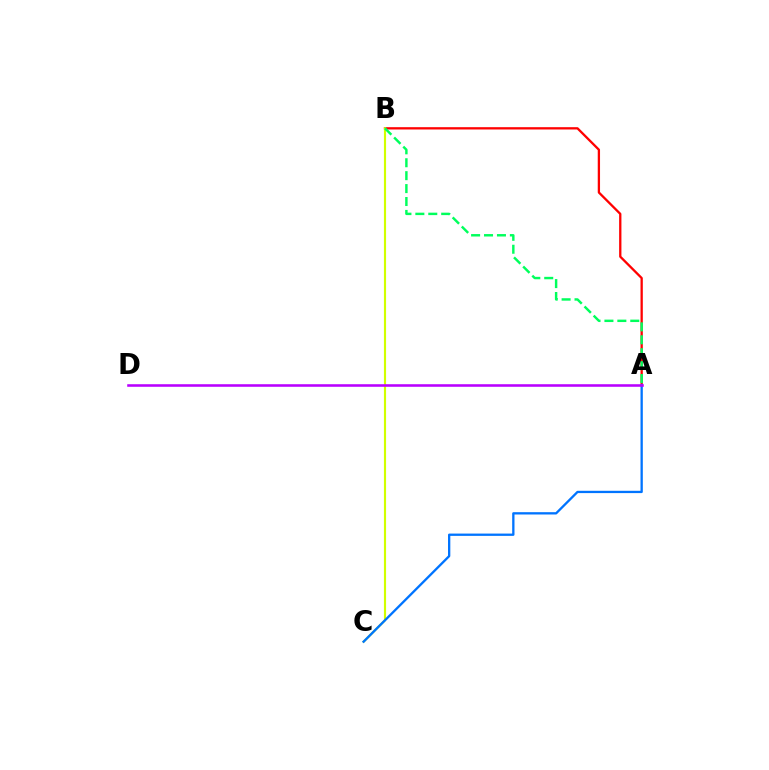{('A', 'B'): [{'color': '#ff0000', 'line_style': 'solid', 'thickness': 1.65}, {'color': '#00ff5c', 'line_style': 'dashed', 'thickness': 1.76}], ('B', 'C'): [{'color': '#d1ff00', 'line_style': 'solid', 'thickness': 1.55}], ('A', 'C'): [{'color': '#0074ff', 'line_style': 'solid', 'thickness': 1.66}], ('A', 'D'): [{'color': '#b900ff', 'line_style': 'solid', 'thickness': 1.85}]}